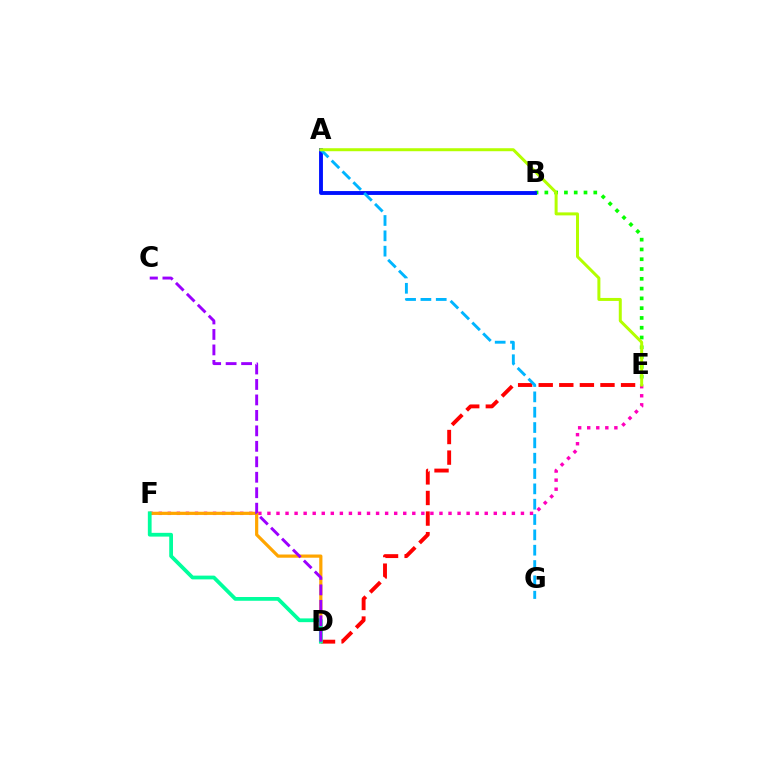{('E', 'F'): [{'color': '#ff00bd', 'line_style': 'dotted', 'thickness': 2.46}], ('D', 'E'): [{'color': '#ff0000', 'line_style': 'dashed', 'thickness': 2.8}], ('B', 'E'): [{'color': '#08ff00', 'line_style': 'dotted', 'thickness': 2.66}], ('A', 'B'): [{'color': '#0010ff', 'line_style': 'solid', 'thickness': 2.78}], ('D', 'F'): [{'color': '#ffa500', 'line_style': 'solid', 'thickness': 2.3}, {'color': '#00ff9d', 'line_style': 'solid', 'thickness': 2.71}], ('A', 'G'): [{'color': '#00b5ff', 'line_style': 'dashed', 'thickness': 2.08}], ('A', 'E'): [{'color': '#b3ff00', 'line_style': 'solid', 'thickness': 2.15}], ('C', 'D'): [{'color': '#9b00ff', 'line_style': 'dashed', 'thickness': 2.1}]}